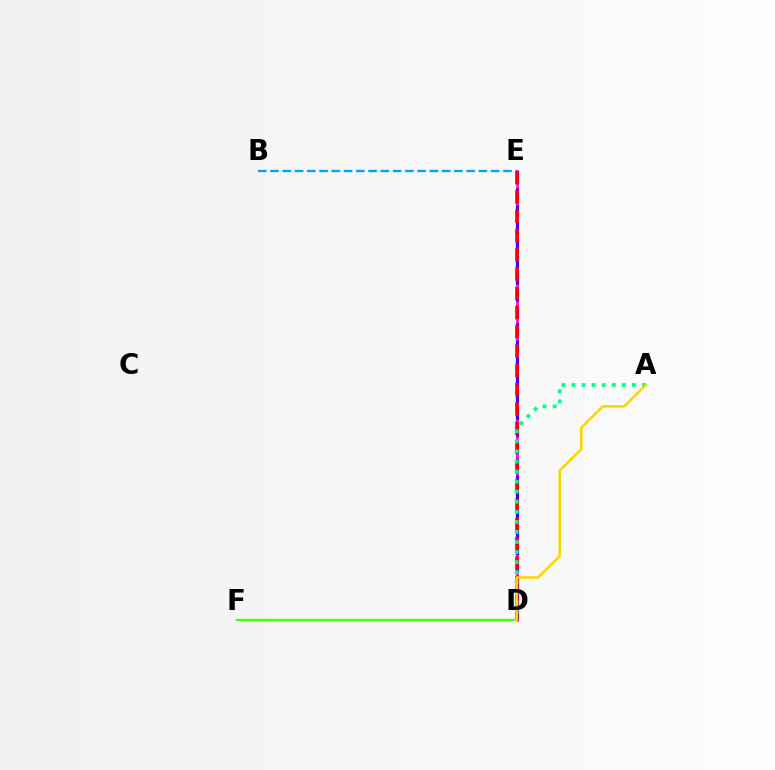{('B', 'E'): [{'color': '#009eff', 'line_style': 'dashed', 'thickness': 1.67}], ('D', 'E'): [{'color': '#ff00ed', 'line_style': 'solid', 'thickness': 1.91}, {'color': '#3700ff', 'line_style': 'dashed', 'thickness': 2.3}, {'color': '#ff0000', 'line_style': 'dashed', 'thickness': 2.62}], ('D', 'F'): [{'color': '#4fff00', 'line_style': 'solid', 'thickness': 1.67}], ('A', 'D'): [{'color': '#00ff86', 'line_style': 'dotted', 'thickness': 2.73}, {'color': '#ffd500', 'line_style': 'solid', 'thickness': 1.87}]}